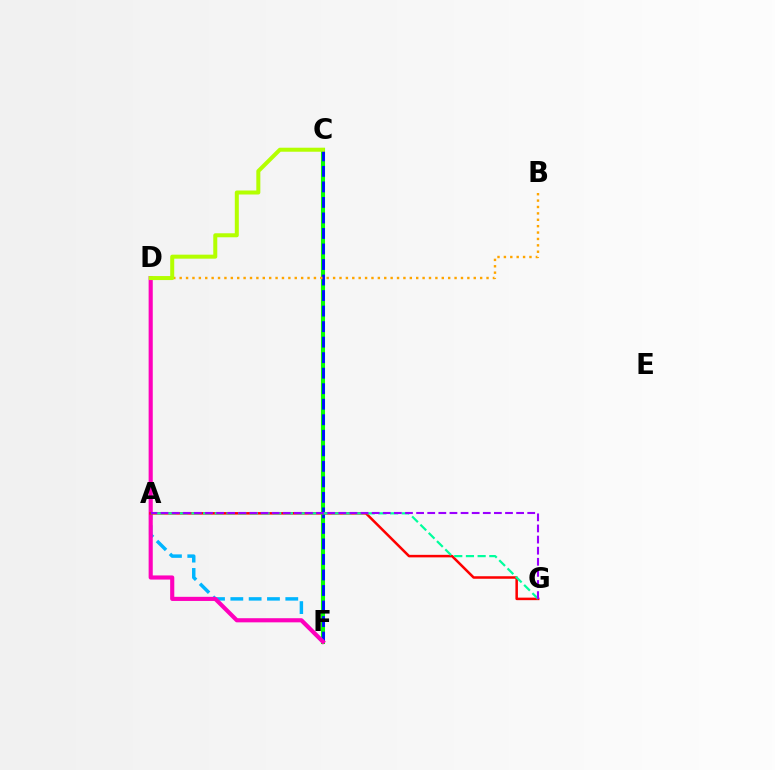{('C', 'F'): [{'color': '#08ff00', 'line_style': 'solid', 'thickness': 2.93}, {'color': '#0010ff', 'line_style': 'dashed', 'thickness': 2.11}], ('B', 'D'): [{'color': '#ffa500', 'line_style': 'dotted', 'thickness': 1.74}], ('A', 'F'): [{'color': '#00b5ff', 'line_style': 'dashed', 'thickness': 2.49}], ('D', 'F'): [{'color': '#ff00bd', 'line_style': 'solid', 'thickness': 2.97}], ('A', 'G'): [{'color': '#ff0000', 'line_style': 'solid', 'thickness': 1.82}, {'color': '#00ff9d', 'line_style': 'dashed', 'thickness': 1.59}, {'color': '#9b00ff', 'line_style': 'dashed', 'thickness': 1.51}], ('C', 'D'): [{'color': '#b3ff00', 'line_style': 'solid', 'thickness': 2.89}]}